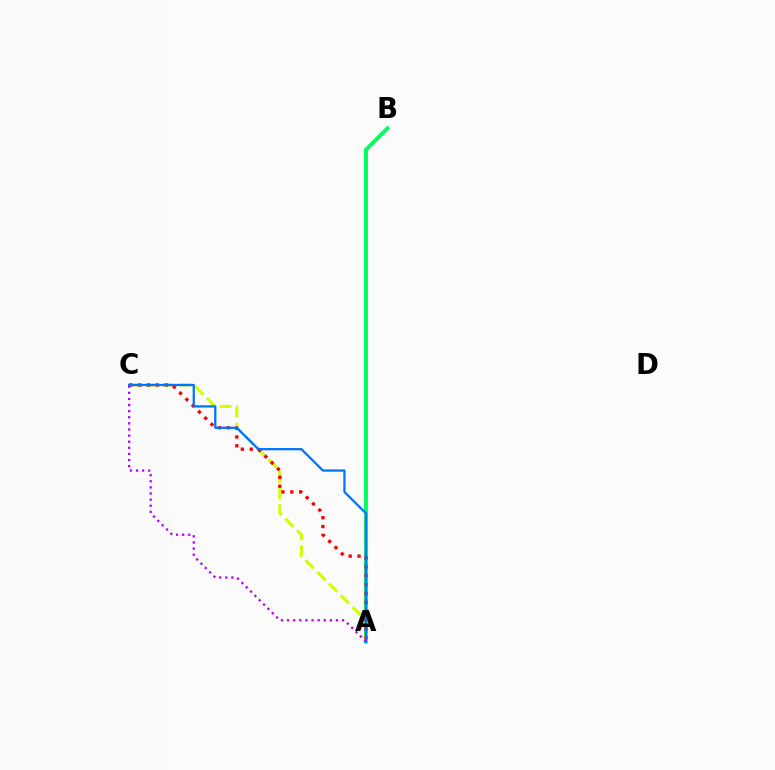{('A', 'B'): [{'color': '#00ff5c', 'line_style': 'solid', 'thickness': 2.84}], ('A', 'C'): [{'color': '#d1ff00', 'line_style': 'dashed', 'thickness': 2.26}, {'color': '#ff0000', 'line_style': 'dotted', 'thickness': 2.41}, {'color': '#0074ff', 'line_style': 'solid', 'thickness': 1.63}, {'color': '#b900ff', 'line_style': 'dotted', 'thickness': 1.66}]}